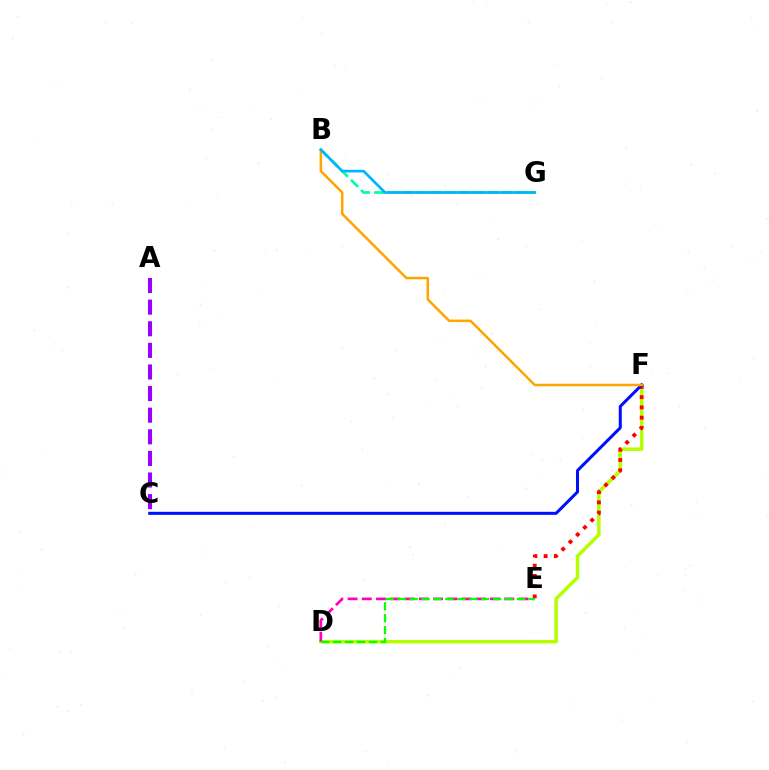{('D', 'F'): [{'color': '#b3ff00', 'line_style': 'solid', 'thickness': 2.51}], ('E', 'F'): [{'color': '#ff0000', 'line_style': 'dotted', 'thickness': 2.78}], ('B', 'G'): [{'color': '#00ff9d', 'line_style': 'dashed', 'thickness': 1.93}, {'color': '#00b5ff', 'line_style': 'solid', 'thickness': 1.95}], ('C', 'F'): [{'color': '#0010ff', 'line_style': 'solid', 'thickness': 2.18}], ('D', 'E'): [{'color': '#ff00bd', 'line_style': 'dashed', 'thickness': 1.94}, {'color': '#08ff00', 'line_style': 'dashed', 'thickness': 1.62}], ('A', 'C'): [{'color': '#9b00ff', 'line_style': 'dashed', 'thickness': 2.94}], ('B', 'F'): [{'color': '#ffa500', 'line_style': 'solid', 'thickness': 1.81}]}